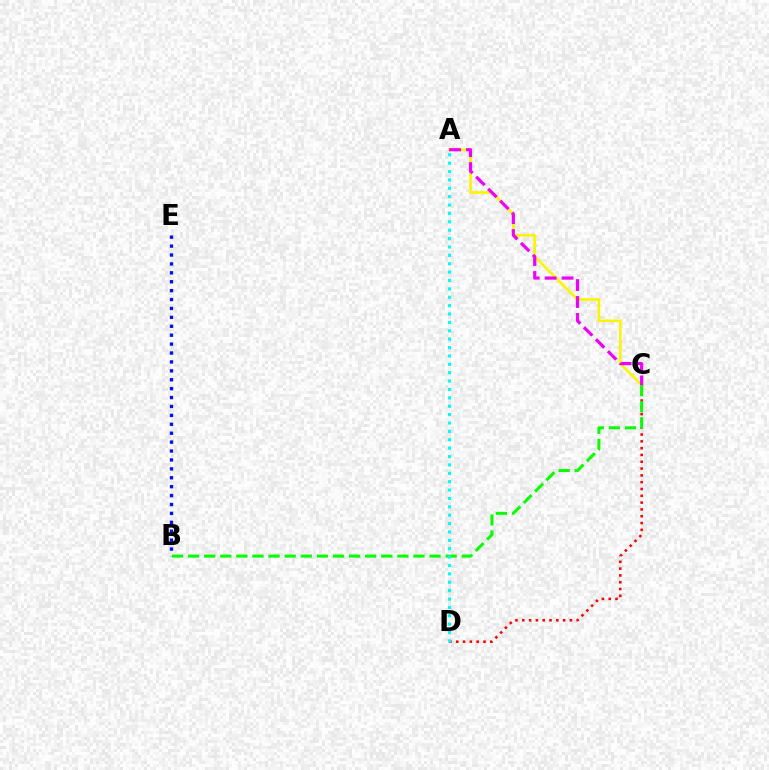{('A', 'C'): [{'color': '#fcf500', 'line_style': 'solid', 'thickness': 1.9}, {'color': '#ee00ff', 'line_style': 'dashed', 'thickness': 2.3}], ('B', 'E'): [{'color': '#0010ff', 'line_style': 'dotted', 'thickness': 2.42}], ('C', 'D'): [{'color': '#ff0000', 'line_style': 'dotted', 'thickness': 1.85}], ('B', 'C'): [{'color': '#08ff00', 'line_style': 'dashed', 'thickness': 2.19}], ('A', 'D'): [{'color': '#00fff6', 'line_style': 'dotted', 'thickness': 2.28}]}